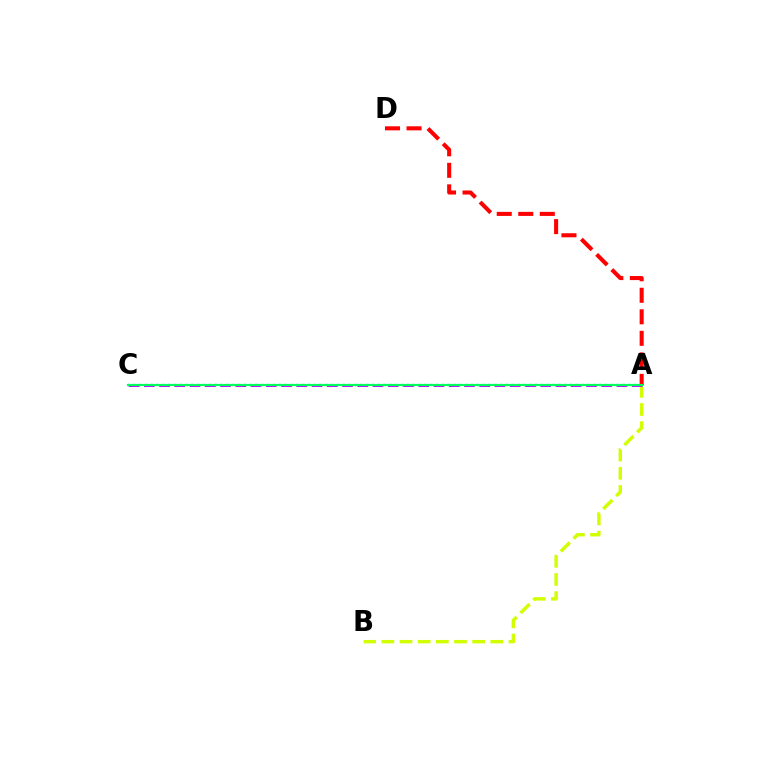{('A', 'C'): [{'color': '#0074ff', 'line_style': 'dotted', 'thickness': 1.58}, {'color': '#b900ff', 'line_style': 'dashed', 'thickness': 2.07}, {'color': '#00ff5c', 'line_style': 'solid', 'thickness': 1.57}], ('A', 'D'): [{'color': '#ff0000', 'line_style': 'dashed', 'thickness': 2.92}], ('A', 'B'): [{'color': '#d1ff00', 'line_style': 'dashed', 'thickness': 2.47}]}